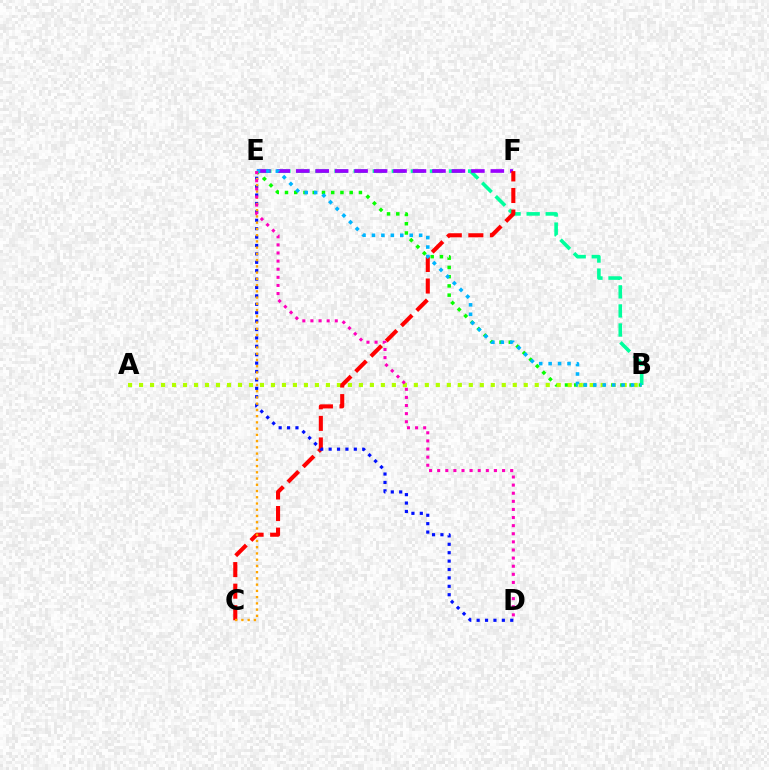{('B', 'E'): [{'color': '#08ff00', 'line_style': 'dotted', 'thickness': 2.51}, {'color': '#00ff9d', 'line_style': 'dashed', 'thickness': 2.59}, {'color': '#00b5ff', 'line_style': 'dotted', 'thickness': 2.56}], ('E', 'F'): [{'color': '#9b00ff', 'line_style': 'dashed', 'thickness': 2.64}], ('A', 'B'): [{'color': '#b3ff00', 'line_style': 'dotted', 'thickness': 2.99}], ('C', 'F'): [{'color': '#ff0000', 'line_style': 'dashed', 'thickness': 2.93}], ('D', 'E'): [{'color': '#0010ff', 'line_style': 'dotted', 'thickness': 2.28}, {'color': '#ff00bd', 'line_style': 'dotted', 'thickness': 2.2}], ('C', 'E'): [{'color': '#ffa500', 'line_style': 'dotted', 'thickness': 1.7}]}